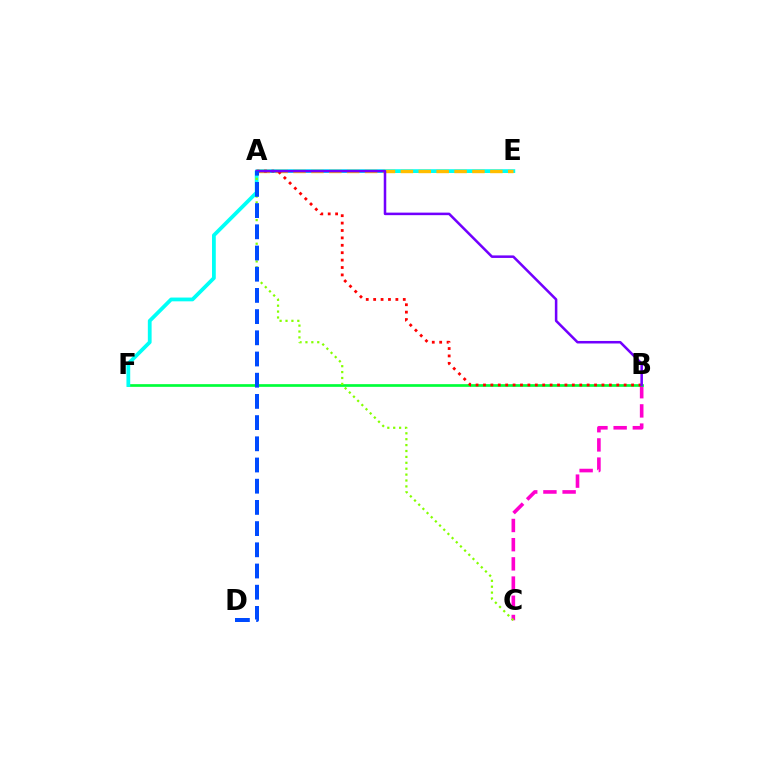{('B', 'C'): [{'color': '#ff00cf', 'line_style': 'dashed', 'thickness': 2.61}], ('B', 'F'): [{'color': '#00ff39', 'line_style': 'solid', 'thickness': 1.94}], ('E', 'F'): [{'color': '#00fff6', 'line_style': 'solid', 'thickness': 2.72}], ('A', 'E'): [{'color': '#ffbd00', 'line_style': 'dashed', 'thickness': 2.43}], ('A', 'B'): [{'color': '#ff0000', 'line_style': 'dotted', 'thickness': 2.01}, {'color': '#7200ff', 'line_style': 'solid', 'thickness': 1.82}], ('A', 'C'): [{'color': '#84ff00', 'line_style': 'dotted', 'thickness': 1.6}], ('A', 'D'): [{'color': '#004bff', 'line_style': 'dashed', 'thickness': 2.88}]}